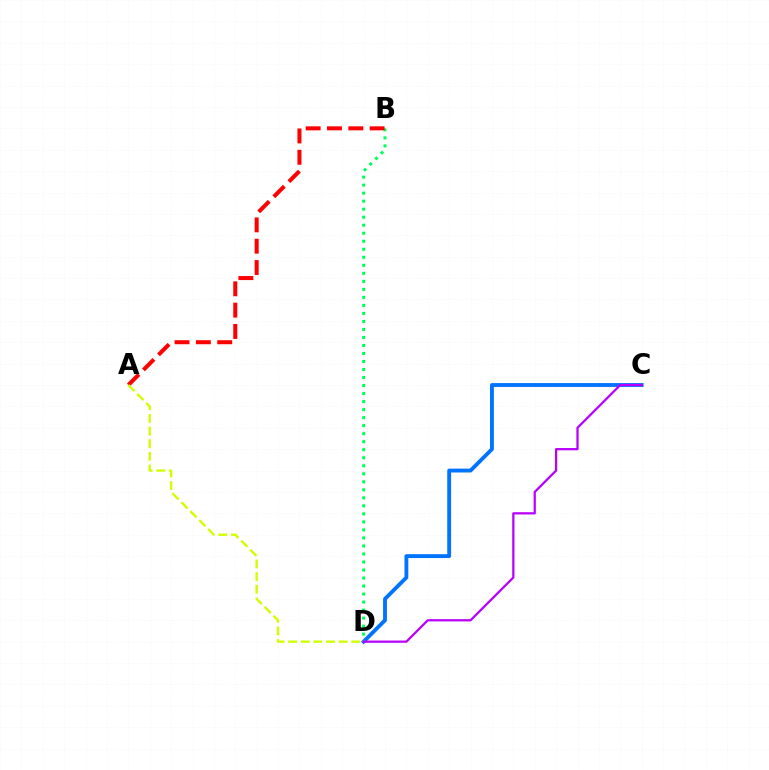{('C', 'D'): [{'color': '#0074ff', 'line_style': 'solid', 'thickness': 2.78}, {'color': '#b900ff', 'line_style': 'solid', 'thickness': 1.62}], ('B', 'D'): [{'color': '#00ff5c', 'line_style': 'dotted', 'thickness': 2.18}], ('A', 'B'): [{'color': '#ff0000', 'line_style': 'dashed', 'thickness': 2.9}], ('A', 'D'): [{'color': '#d1ff00', 'line_style': 'dashed', 'thickness': 1.72}]}